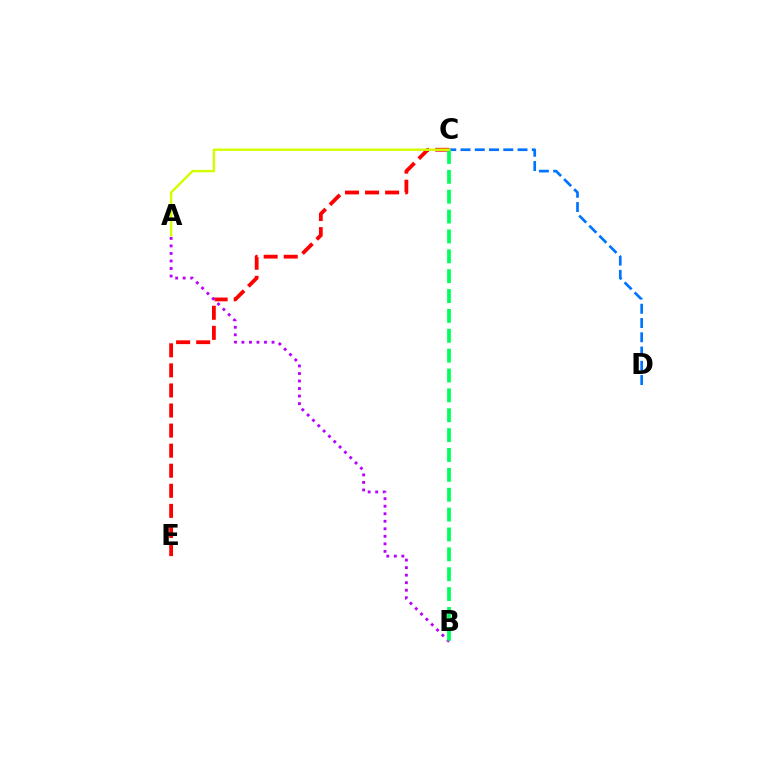{('C', 'E'): [{'color': '#ff0000', 'line_style': 'dashed', 'thickness': 2.73}], ('C', 'D'): [{'color': '#0074ff', 'line_style': 'dashed', 'thickness': 1.94}], ('A', 'B'): [{'color': '#b900ff', 'line_style': 'dotted', 'thickness': 2.05}], ('B', 'C'): [{'color': '#00ff5c', 'line_style': 'dashed', 'thickness': 2.7}], ('A', 'C'): [{'color': '#d1ff00', 'line_style': 'solid', 'thickness': 1.74}]}